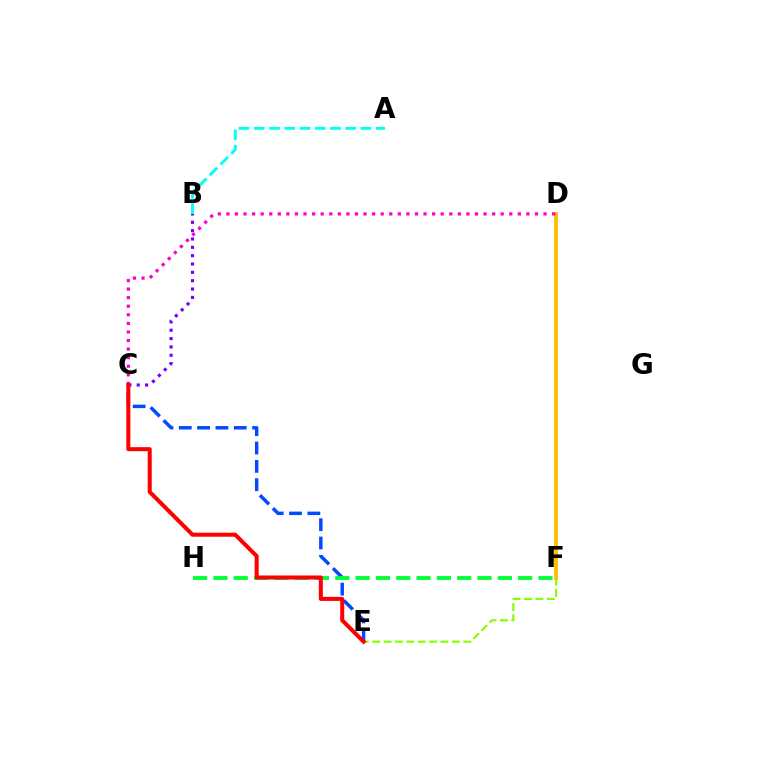{('C', 'E'): [{'color': '#004bff', 'line_style': 'dashed', 'thickness': 2.49}, {'color': '#ff0000', 'line_style': 'solid', 'thickness': 2.9}], ('B', 'C'): [{'color': '#7200ff', 'line_style': 'dotted', 'thickness': 2.27}], ('A', 'B'): [{'color': '#00fff6', 'line_style': 'dashed', 'thickness': 2.07}], ('E', 'F'): [{'color': '#84ff00', 'line_style': 'dashed', 'thickness': 1.55}], ('F', 'H'): [{'color': '#00ff39', 'line_style': 'dashed', 'thickness': 2.76}], ('D', 'F'): [{'color': '#ffbd00', 'line_style': 'solid', 'thickness': 2.73}], ('C', 'D'): [{'color': '#ff00cf', 'line_style': 'dotted', 'thickness': 2.33}]}